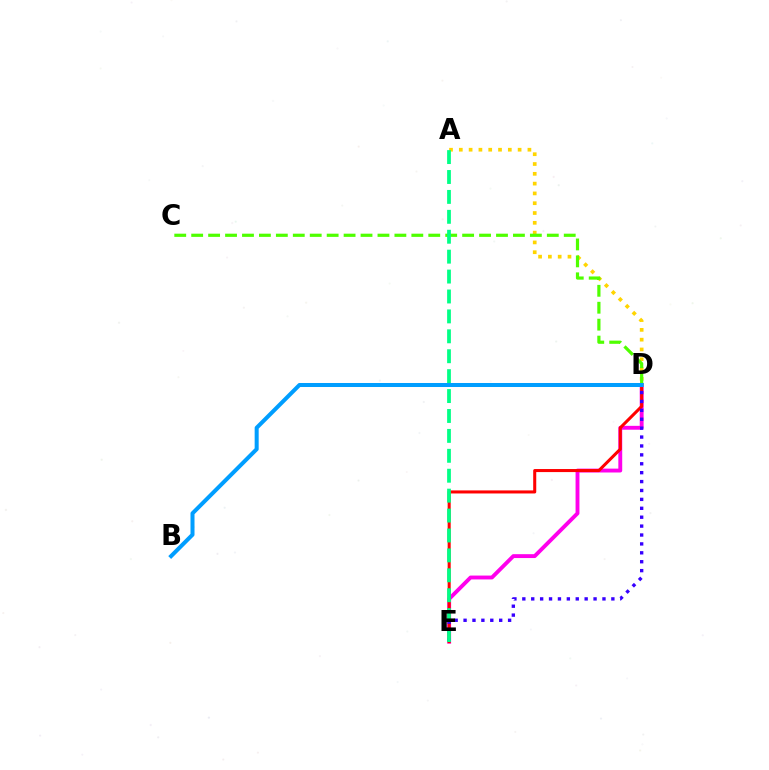{('D', 'E'): [{'color': '#ff00ed', 'line_style': 'solid', 'thickness': 2.79}, {'color': '#ff0000', 'line_style': 'solid', 'thickness': 2.2}, {'color': '#3700ff', 'line_style': 'dotted', 'thickness': 2.42}], ('A', 'D'): [{'color': '#ffd500', 'line_style': 'dotted', 'thickness': 2.66}], ('C', 'D'): [{'color': '#4fff00', 'line_style': 'dashed', 'thickness': 2.3}], ('A', 'E'): [{'color': '#00ff86', 'line_style': 'dashed', 'thickness': 2.71}], ('B', 'D'): [{'color': '#009eff', 'line_style': 'solid', 'thickness': 2.89}]}